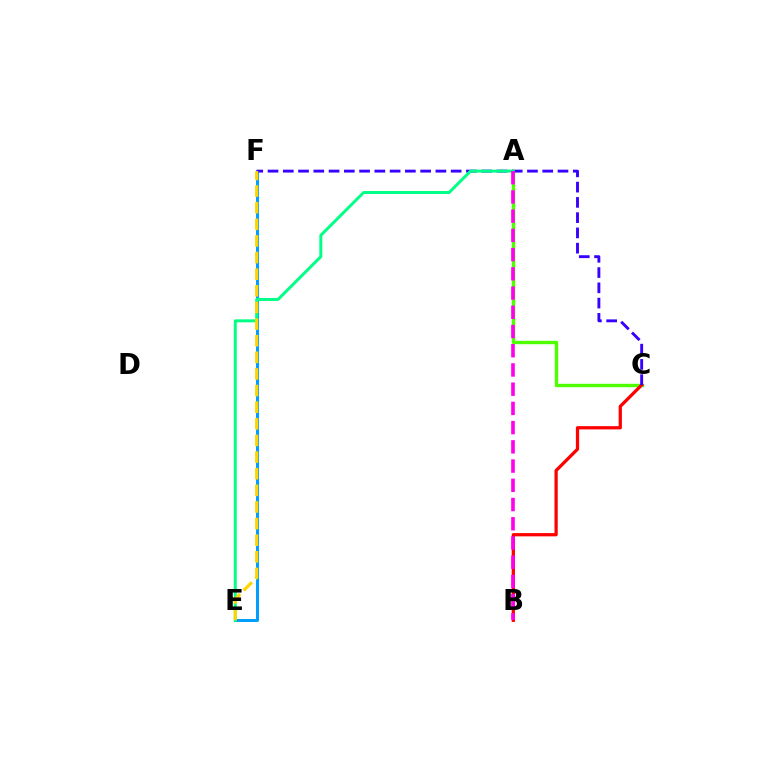{('A', 'C'): [{'color': '#4fff00', 'line_style': 'solid', 'thickness': 2.45}], ('B', 'C'): [{'color': '#ff0000', 'line_style': 'solid', 'thickness': 2.34}], ('E', 'F'): [{'color': '#009eff', 'line_style': 'solid', 'thickness': 2.14}, {'color': '#ffd500', 'line_style': 'dashed', 'thickness': 2.26}], ('C', 'F'): [{'color': '#3700ff', 'line_style': 'dashed', 'thickness': 2.07}], ('A', 'E'): [{'color': '#00ff86', 'line_style': 'solid', 'thickness': 2.14}], ('A', 'B'): [{'color': '#ff00ed', 'line_style': 'dashed', 'thickness': 2.61}]}